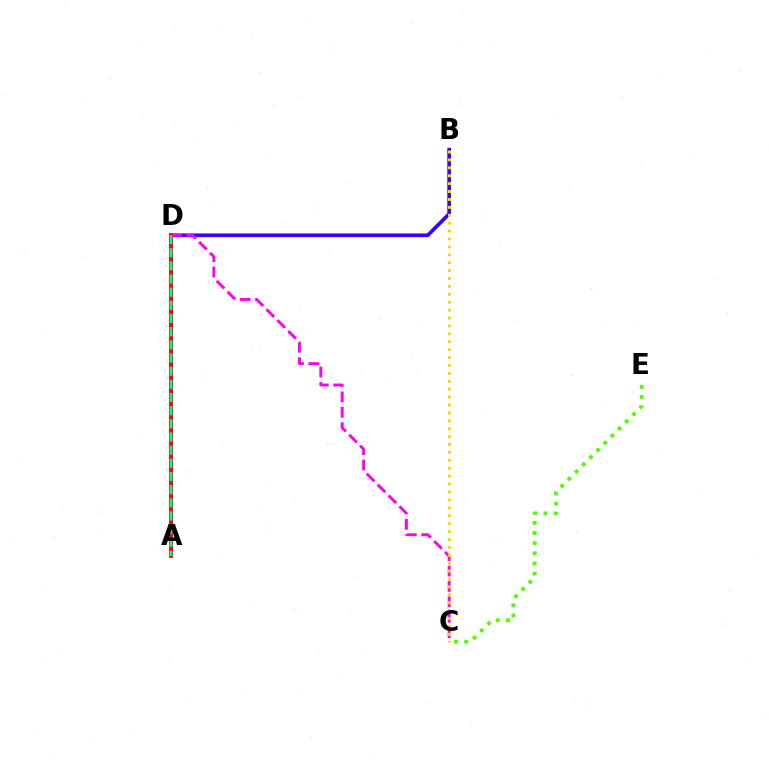{('B', 'D'): [{'color': '#3700ff', 'line_style': 'solid', 'thickness': 2.65}], ('A', 'D'): [{'color': '#009eff', 'line_style': 'dashed', 'thickness': 2.35}, {'color': '#ff0000', 'line_style': 'solid', 'thickness': 2.72}, {'color': '#00ff86', 'line_style': 'dashed', 'thickness': 1.79}], ('C', 'D'): [{'color': '#ff00ed', 'line_style': 'dashed', 'thickness': 2.09}], ('C', 'E'): [{'color': '#4fff00', 'line_style': 'dotted', 'thickness': 2.76}], ('B', 'C'): [{'color': '#ffd500', 'line_style': 'dotted', 'thickness': 2.15}]}